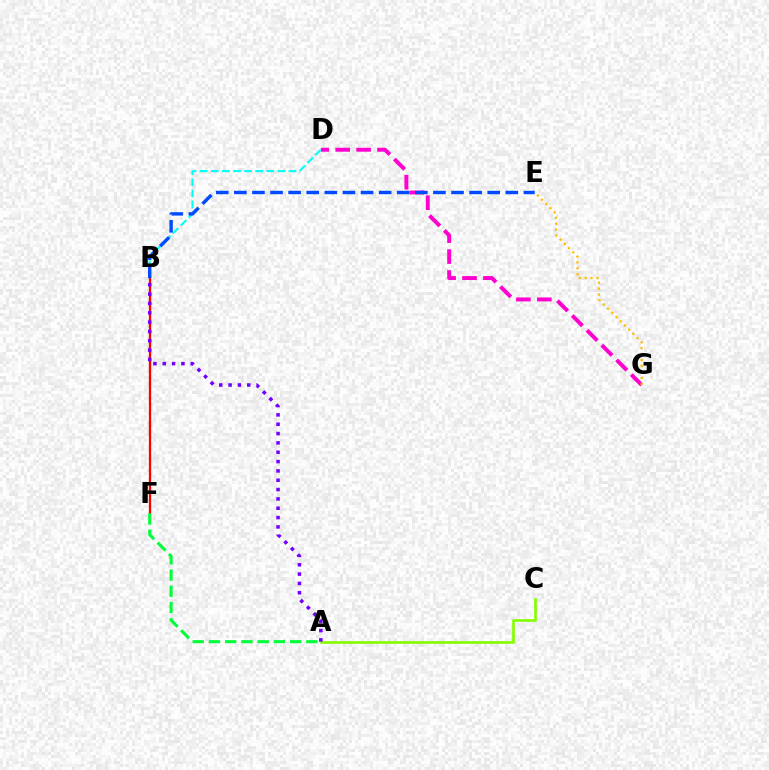{('B', 'F'): [{'color': '#ff0000', 'line_style': 'solid', 'thickness': 1.65}], ('A', 'F'): [{'color': '#00ff39', 'line_style': 'dashed', 'thickness': 2.21}], ('D', 'G'): [{'color': '#ff00cf', 'line_style': 'dashed', 'thickness': 2.84}], ('B', 'D'): [{'color': '#00fff6', 'line_style': 'dashed', 'thickness': 1.51}], ('A', 'C'): [{'color': '#84ff00', 'line_style': 'solid', 'thickness': 1.93}], ('B', 'E'): [{'color': '#004bff', 'line_style': 'dashed', 'thickness': 2.46}], ('E', 'G'): [{'color': '#ffbd00', 'line_style': 'dotted', 'thickness': 1.62}], ('A', 'B'): [{'color': '#7200ff', 'line_style': 'dotted', 'thickness': 2.54}]}